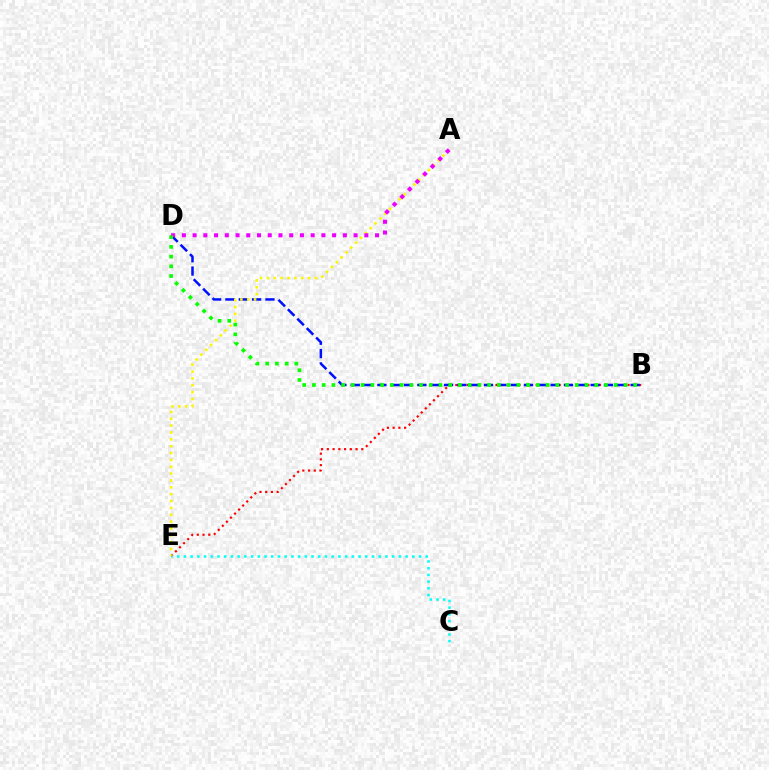{('B', 'E'): [{'color': '#ff0000', 'line_style': 'dotted', 'thickness': 1.56}], ('B', 'D'): [{'color': '#0010ff', 'line_style': 'dashed', 'thickness': 1.81}, {'color': '#08ff00', 'line_style': 'dotted', 'thickness': 2.64}], ('A', 'E'): [{'color': '#fcf500', 'line_style': 'dotted', 'thickness': 1.86}], ('A', 'D'): [{'color': '#ee00ff', 'line_style': 'dotted', 'thickness': 2.92}], ('C', 'E'): [{'color': '#00fff6', 'line_style': 'dotted', 'thickness': 1.83}]}